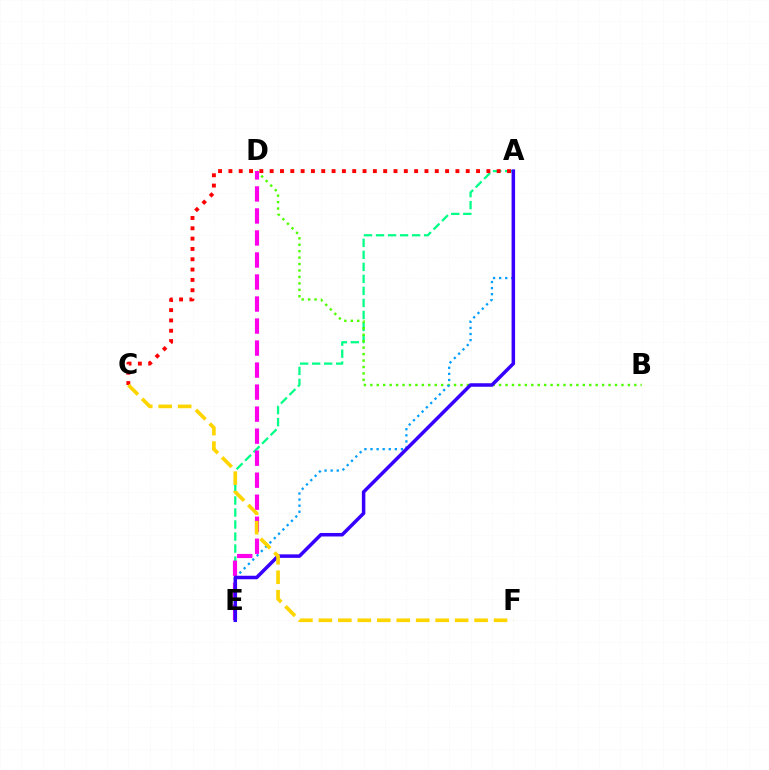{('A', 'E'): [{'color': '#00ff86', 'line_style': 'dashed', 'thickness': 1.63}, {'color': '#009eff', 'line_style': 'dotted', 'thickness': 1.65}, {'color': '#3700ff', 'line_style': 'solid', 'thickness': 2.53}], ('B', 'D'): [{'color': '#4fff00', 'line_style': 'dotted', 'thickness': 1.75}], ('D', 'E'): [{'color': '#ff00ed', 'line_style': 'dashed', 'thickness': 2.99}], ('A', 'C'): [{'color': '#ff0000', 'line_style': 'dotted', 'thickness': 2.8}], ('C', 'F'): [{'color': '#ffd500', 'line_style': 'dashed', 'thickness': 2.64}]}